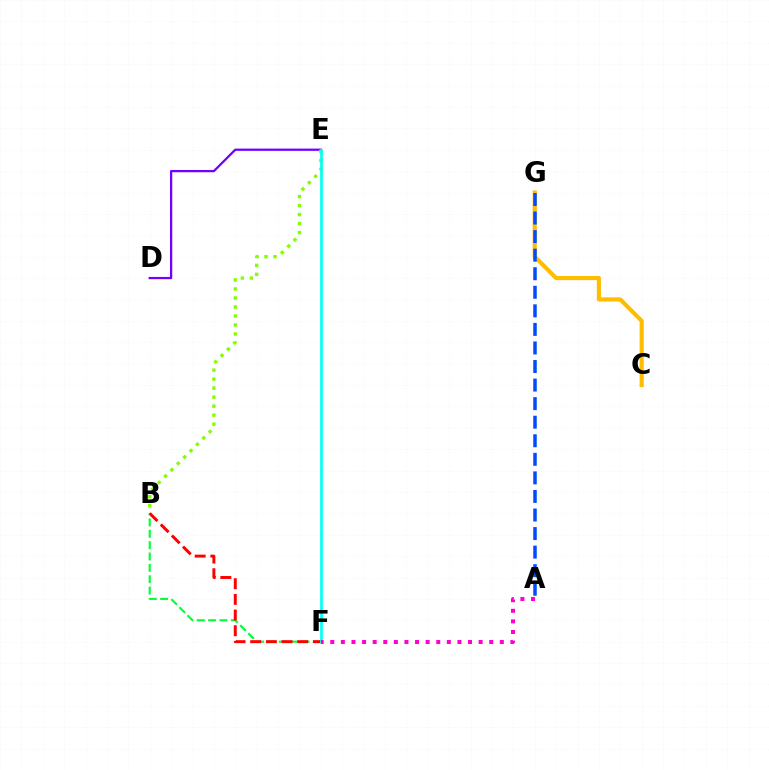{('D', 'E'): [{'color': '#7200ff', 'line_style': 'solid', 'thickness': 1.63}], ('B', 'F'): [{'color': '#00ff39', 'line_style': 'dashed', 'thickness': 1.54}, {'color': '#ff0000', 'line_style': 'dashed', 'thickness': 2.13}], ('B', 'E'): [{'color': '#84ff00', 'line_style': 'dotted', 'thickness': 2.45}], ('C', 'G'): [{'color': '#ffbd00', 'line_style': 'solid', 'thickness': 2.98}], ('A', 'G'): [{'color': '#004bff', 'line_style': 'dashed', 'thickness': 2.52}], ('E', 'F'): [{'color': '#00fff6', 'line_style': 'solid', 'thickness': 1.93}], ('A', 'F'): [{'color': '#ff00cf', 'line_style': 'dotted', 'thickness': 2.88}]}